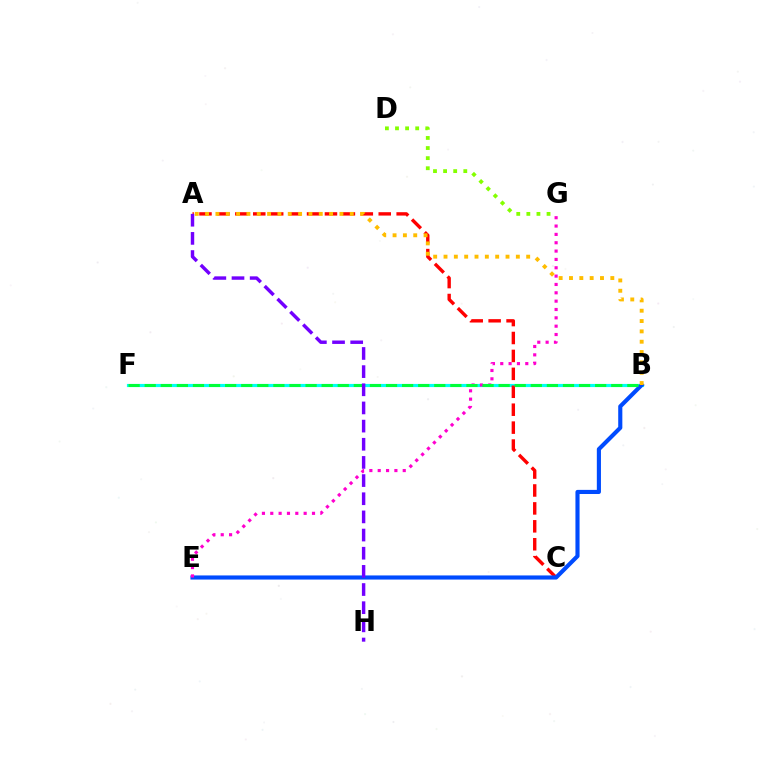{('D', 'G'): [{'color': '#84ff00', 'line_style': 'dotted', 'thickness': 2.74}], ('B', 'F'): [{'color': '#00fff6', 'line_style': 'solid', 'thickness': 2.26}, {'color': '#00ff39', 'line_style': 'dashed', 'thickness': 2.19}], ('A', 'C'): [{'color': '#ff0000', 'line_style': 'dashed', 'thickness': 2.44}], ('B', 'E'): [{'color': '#004bff', 'line_style': 'solid', 'thickness': 2.97}], ('E', 'G'): [{'color': '#ff00cf', 'line_style': 'dotted', 'thickness': 2.27}], ('A', 'B'): [{'color': '#ffbd00', 'line_style': 'dotted', 'thickness': 2.81}], ('A', 'H'): [{'color': '#7200ff', 'line_style': 'dashed', 'thickness': 2.47}]}